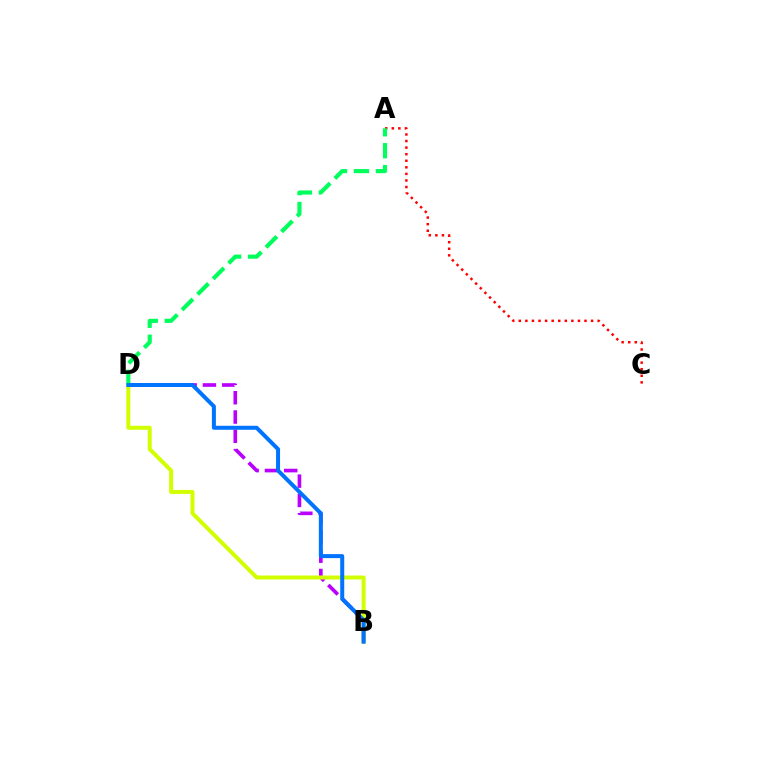{('B', 'D'): [{'color': '#b900ff', 'line_style': 'dashed', 'thickness': 2.62}, {'color': '#d1ff00', 'line_style': 'solid', 'thickness': 2.87}, {'color': '#0074ff', 'line_style': 'solid', 'thickness': 2.88}], ('A', 'C'): [{'color': '#ff0000', 'line_style': 'dotted', 'thickness': 1.79}], ('A', 'D'): [{'color': '#00ff5c', 'line_style': 'dashed', 'thickness': 2.99}]}